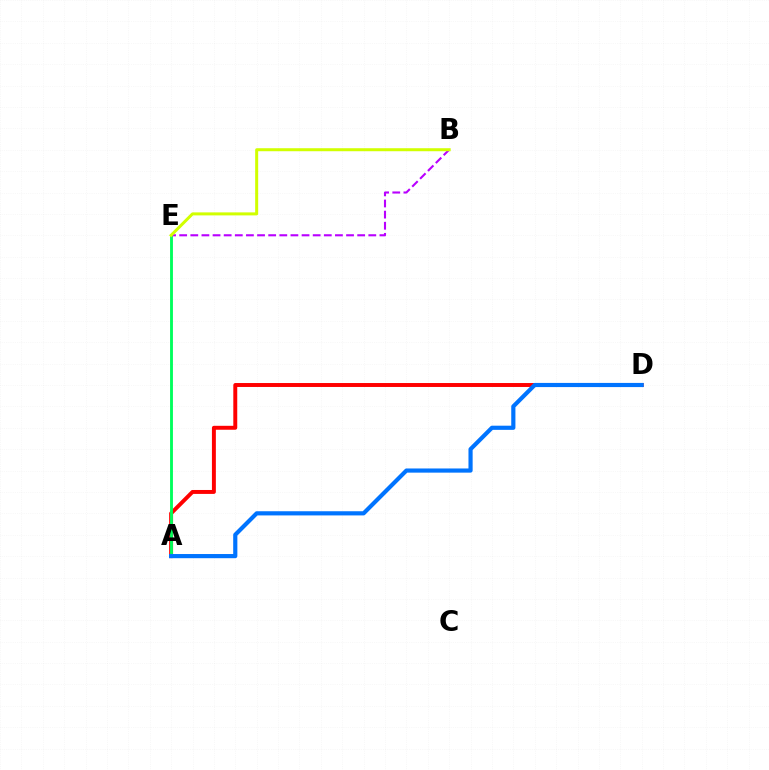{('A', 'D'): [{'color': '#ff0000', 'line_style': 'solid', 'thickness': 2.83}, {'color': '#0074ff', 'line_style': 'solid', 'thickness': 3.0}], ('A', 'E'): [{'color': '#00ff5c', 'line_style': 'solid', 'thickness': 2.06}], ('B', 'E'): [{'color': '#b900ff', 'line_style': 'dashed', 'thickness': 1.51}, {'color': '#d1ff00', 'line_style': 'solid', 'thickness': 2.17}]}